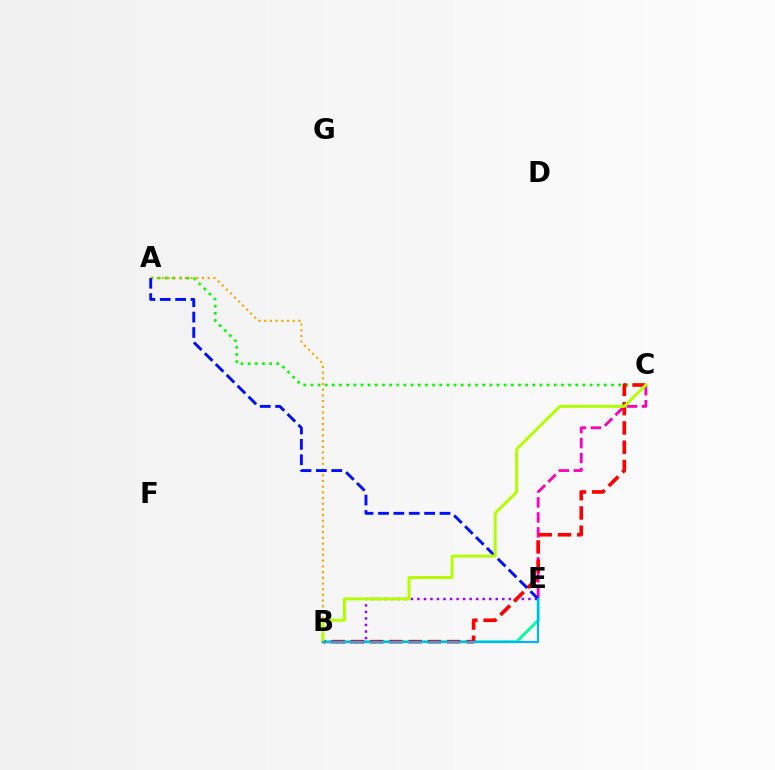{('C', 'E'): [{'color': '#ff00bd', 'line_style': 'dashed', 'thickness': 2.03}], ('B', 'E'): [{'color': '#00ff9d', 'line_style': 'solid', 'thickness': 2.02}, {'color': '#9b00ff', 'line_style': 'dotted', 'thickness': 1.77}, {'color': '#00b5ff', 'line_style': 'solid', 'thickness': 1.57}], ('A', 'C'): [{'color': '#08ff00', 'line_style': 'dotted', 'thickness': 1.94}], ('A', 'B'): [{'color': '#ffa500', 'line_style': 'dotted', 'thickness': 1.55}], ('B', 'C'): [{'color': '#ff0000', 'line_style': 'dashed', 'thickness': 2.62}, {'color': '#b3ff00', 'line_style': 'solid', 'thickness': 2.13}], ('A', 'E'): [{'color': '#0010ff', 'line_style': 'dashed', 'thickness': 2.09}]}